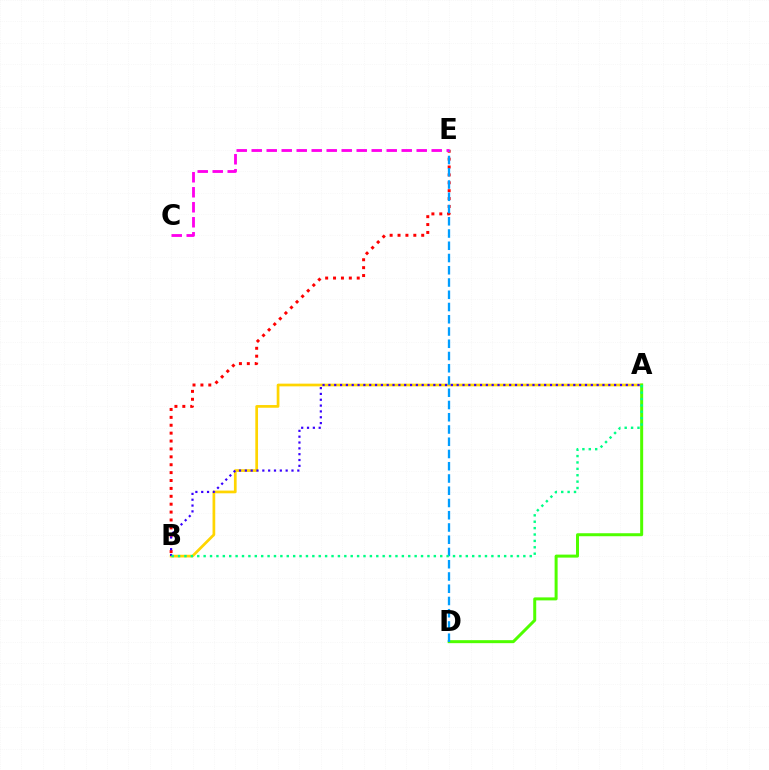{('A', 'B'): [{'color': '#ffd500', 'line_style': 'solid', 'thickness': 1.95}, {'color': '#3700ff', 'line_style': 'dotted', 'thickness': 1.58}, {'color': '#00ff86', 'line_style': 'dotted', 'thickness': 1.74}], ('A', 'D'): [{'color': '#4fff00', 'line_style': 'solid', 'thickness': 2.16}], ('B', 'E'): [{'color': '#ff0000', 'line_style': 'dotted', 'thickness': 2.14}], ('D', 'E'): [{'color': '#009eff', 'line_style': 'dashed', 'thickness': 1.66}], ('C', 'E'): [{'color': '#ff00ed', 'line_style': 'dashed', 'thickness': 2.04}]}